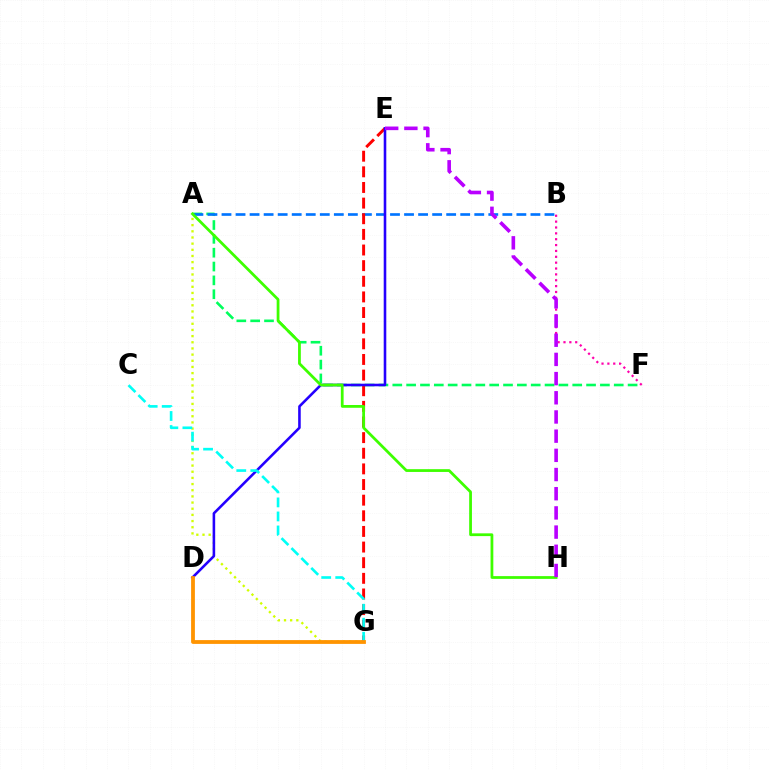{('A', 'F'): [{'color': '#00ff5c', 'line_style': 'dashed', 'thickness': 1.88}], ('A', 'G'): [{'color': '#d1ff00', 'line_style': 'dotted', 'thickness': 1.67}], ('A', 'B'): [{'color': '#0074ff', 'line_style': 'dashed', 'thickness': 1.91}], ('E', 'G'): [{'color': '#ff0000', 'line_style': 'dashed', 'thickness': 2.12}], ('D', 'E'): [{'color': '#2500ff', 'line_style': 'solid', 'thickness': 1.86}], ('A', 'H'): [{'color': '#3dff00', 'line_style': 'solid', 'thickness': 1.99}], ('B', 'F'): [{'color': '#ff00ac', 'line_style': 'dotted', 'thickness': 1.59}], ('E', 'H'): [{'color': '#b900ff', 'line_style': 'dashed', 'thickness': 2.61}], ('C', 'G'): [{'color': '#00fff6', 'line_style': 'dashed', 'thickness': 1.91}], ('D', 'G'): [{'color': '#ff9400', 'line_style': 'solid', 'thickness': 2.73}]}